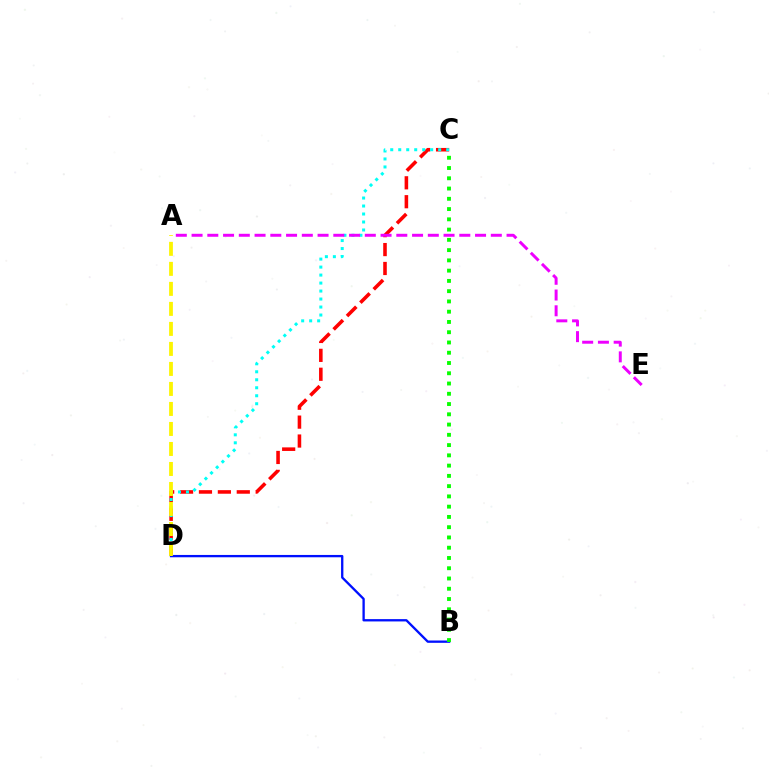{('C', 'D'): [{'color': '#ff0000', 'line_style': 'dashed', 'thickness': 2.57}, {'color': '#00fff6', 'line_style': 'dotted', 'thickness': 2.17}], ('B', 'D'): [{'color': '#0010ff', 'line_style': 'solid', 'thickness': 1.67}], ('A', 'D'): [{'color': '#fcf500', 'line_style': 'dashed', 'thickness': 2.72}], ('A', 'E'): [{'color': '#ee00ff', 'line_style': 'dashed', 'thickness': 2.14}], ('B', 'C'): [{'color': '#08ff00', 'line_style': 'dotted', 'thickness': 2.79}]}